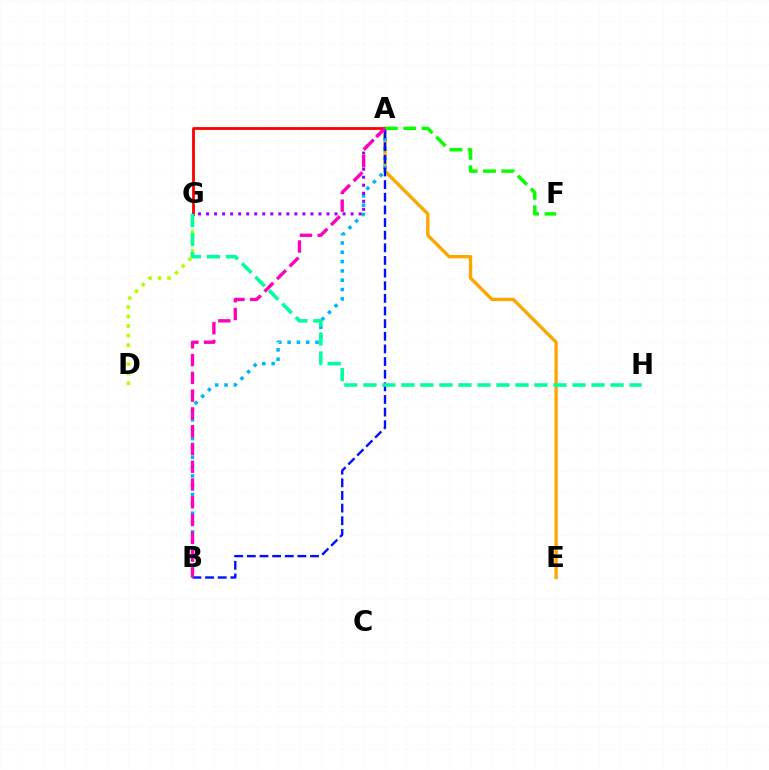{('A', 'E'): [{'color': '#ffa500', 'line_style': 'solid', 'thickness': 2.4}], ('D', 'G'): [{'color': '#b3ff00', 'line_style': 'dotted', 'thickness': 2.59}], ('A', 'B'): [{'color': '#00b5ff', 'line_style': 'dotted', 'thickness': 2.53}, {'color': '#0010ff', 'line_style': 'dashed', 'thickness': 1.72}, {'color': '#ff00bd', 'line_style': 'dashed', 'thickness': 2.41}], ('A', 'G'): [{'color': '#ff0000', 'line_style': 'solid', 'thickness': 2.03}, {'color': '#9b00ff', 'line_style': 'dotted', 'thickness': 2.18}], ('A', 'F'): [{'color': '#08ff00', 'line_style': 'dashed', 'thickness': 2.49}], ('G', 'H'): [{'color': '#00ff9d', 'line_style': 'dashed', 'thickness': 2.58}]}